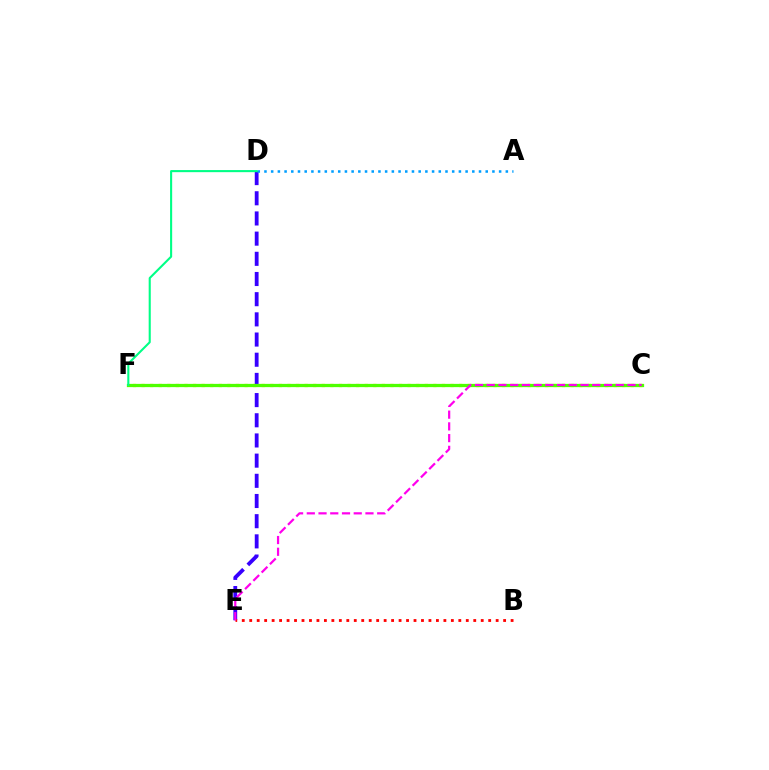{('C', 'F'): [{'color': '#ffd500', 'line_style': 'dotted', 'thickness': 2.33}, {'color': '#4fff00', 'line_style': 'solid', 'thickness': 2.34}], ('D', 'E'): [{'color': '#3700ff', 'line_style': 'dashed', 'thickness': 2.74}], ('A', 'D'): [{'color': '#009eff', 'line_style': 'dotted', 'thickness': 1.82}], ('B', 'E'): [{'color': '#ff0000', 'line_style': 'dotted', 'thickness': 2.03}], ('C', 'E'): [{'color': '#ff00ed', 'line_style': 'dashed', 'thickness': 1.59}], ('D', 'F'): [{'color': '#00ff86', 'line_style': 'solid', 'thickness': 1.51}]}